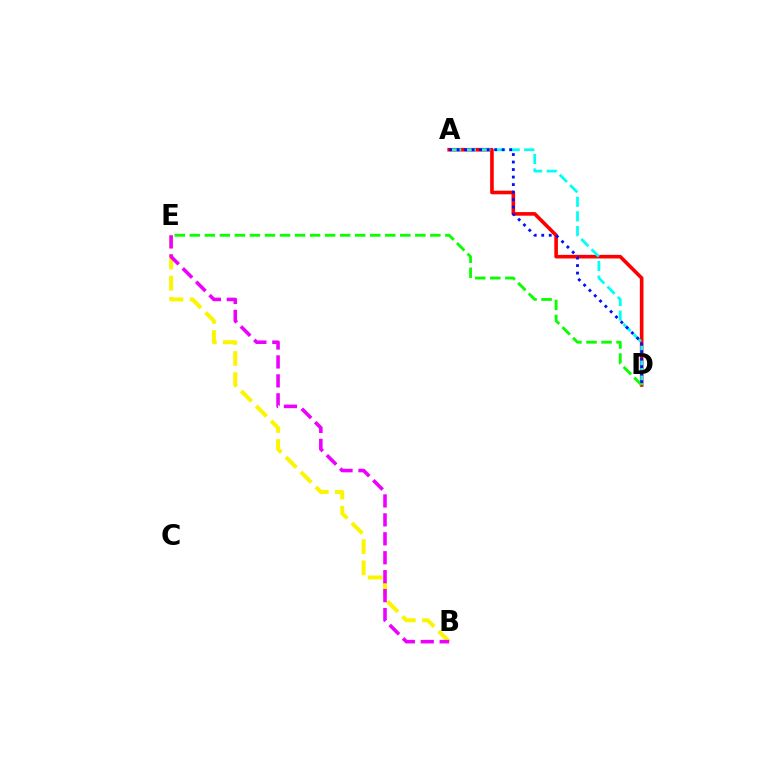{('A', 'D'): [{'color': '#ff0000', 'line_style': 'solid', 'thickness': 2.6}, {'color': '#00fff6', 'line_style': 'dashed', 'thickness': 1.99}, {'color': '#0010ff', 'line_style': 'dotted', 'thickness': 2.04}], ('B', 'E'): [{'color': '#fcf500', 'line_style': 'dashed', 'thickness': 2.87}, {'color': '#ee00ff', 'line_style': 'dashed', 'thickness': 2.57}], ('D', 'E'): [{'color': '#08ff00', 'line_style': 'dashed', 'thickness': 2.04}]}